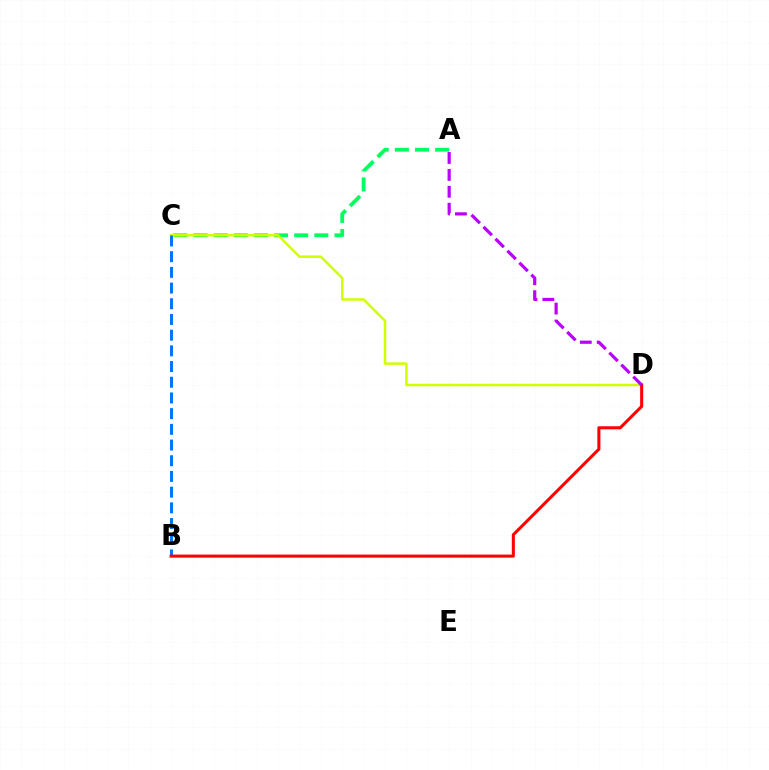{('A', 'C'): [{'color': '#00ff5c', 'line_style': 'dashed', 'thickness': 2.74}], ('C', 'D'): [{'color': '#d1ff00', 'line_style': 'solid', 'thickness': 1.8}], ('B', 'C'): [{'color': '#0074ff', 'line_style': 'dashed', 'thickness': 2.13}], ('B', 'D'): [{'color': '#ff0000', 'line_style': 'solid', 'thickness': 2.2}], ('A', 'D'): [{'color': '#b900ff', 'line_style': 'dashed', 'thickness': 2.3}]}